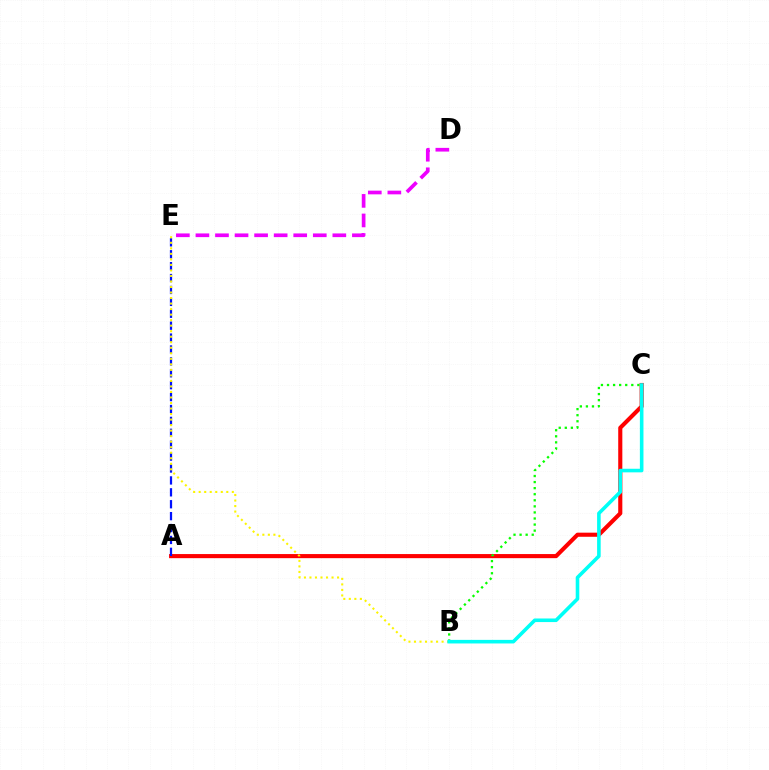{('A', 'C'): [{'color': '#ff0000', 'line_style': 'solid', 'thickness': 2.96}], ('A', 'E'): [{'color': '#0010ff', 'line_style': 'dashed', 'thickness': 1.62}], ('B', 'C'): [{'color': '#08ff00', 'line_style': 'dotted', 'thickness': 1.65}, {'color': '#00fff6', 'line_style': 'solid', 'thickness': 2.58}], ('B', 'E'): [{'color': '#fcf500', 'line_style': 'dotted', 'thickness': 1.5}], ('D', 'E'): [{'color': '#ee00ff', 'line_style': 'dashed', 'thickness': 2.66}]}